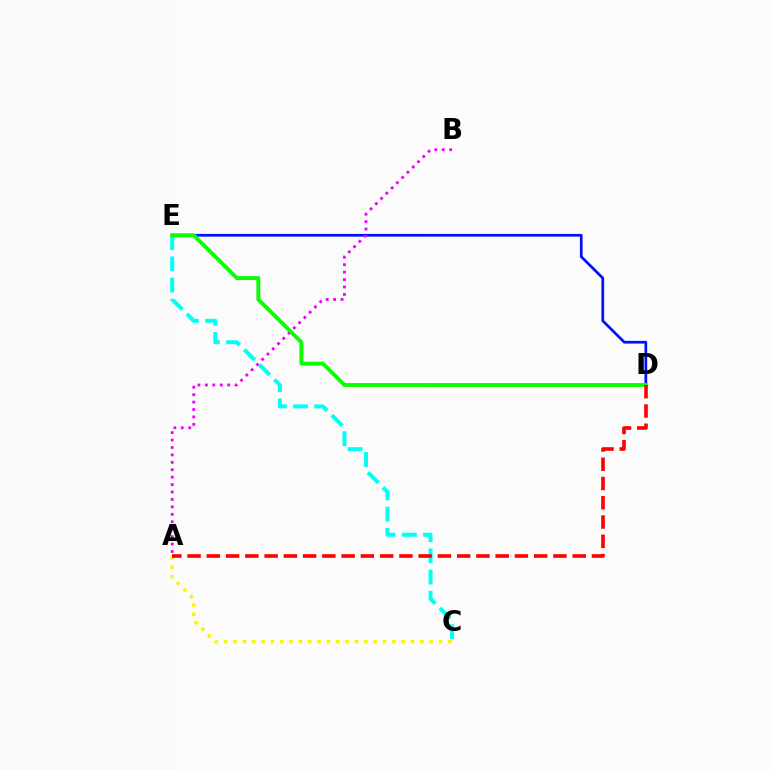{('A', 'C'): [{'color': '#fcf500', 'line_style': 'dotted', 'thickness': 2.54}], ('C', 'E'): [{'color': '#00fff6', 'line_style': 'dashed', 'thickness': 2.88}], ('D', 'E'): [{'color': '#0010ff', 'line_style': 'solid', 'thickness': 1.96}, {'color': '#08ff00', 'line_style': 'solid', 'thickness': 2.79}], ('A', 'B'): [{'color': '#ee00ff', 'line_style': 'dotted', 'thickness': 2.02}], ('A', 'D'): [{'color': '#ff0000', 'line_style': 'dashed', 'thickness': 2.62}]}